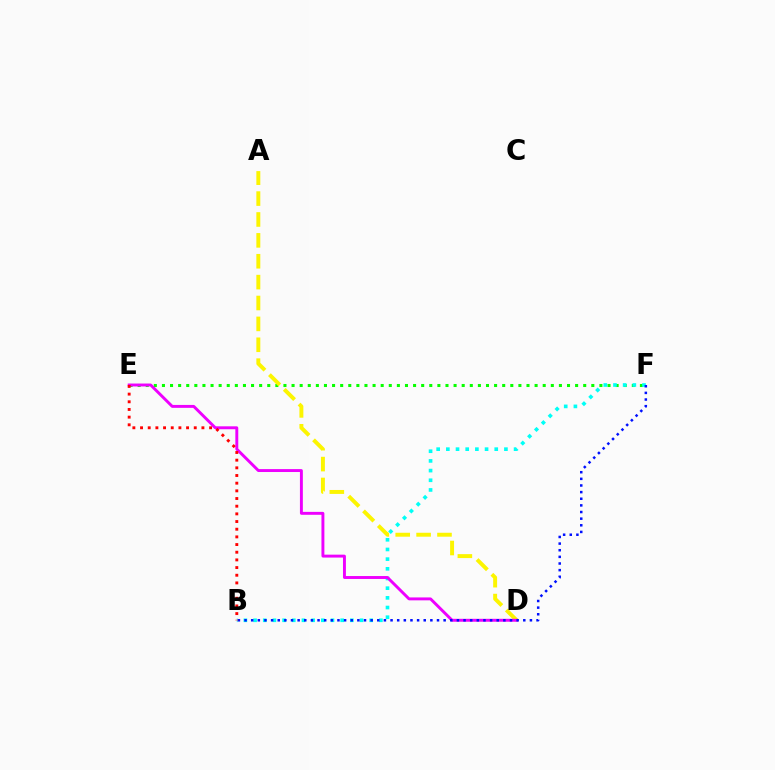{('E', 'F'): [{'color': '#08ff00', 'line_style': 'dotted', 'thickness': 2.2}], ('A', 'D'): [{'color': '#fcf500', 'line_style': 'dashed', 'thickness': 2.84}], ('B', 'F'): [{'color': '#00fff6', 'line_style': 'dotted', 'thickness': 2.63}, {'color': '#0010ff', 'line_style': 'dotted', 'thickness': 1.8}], ('D', 'E'): [{'color': '#ee00ff', 'line_style': 'solid', 'thickness': 2.1}], ('B', 'E'): [{'color': '#ff0000', 'line_style': 'dotted', 'thickness': 2.08}]}